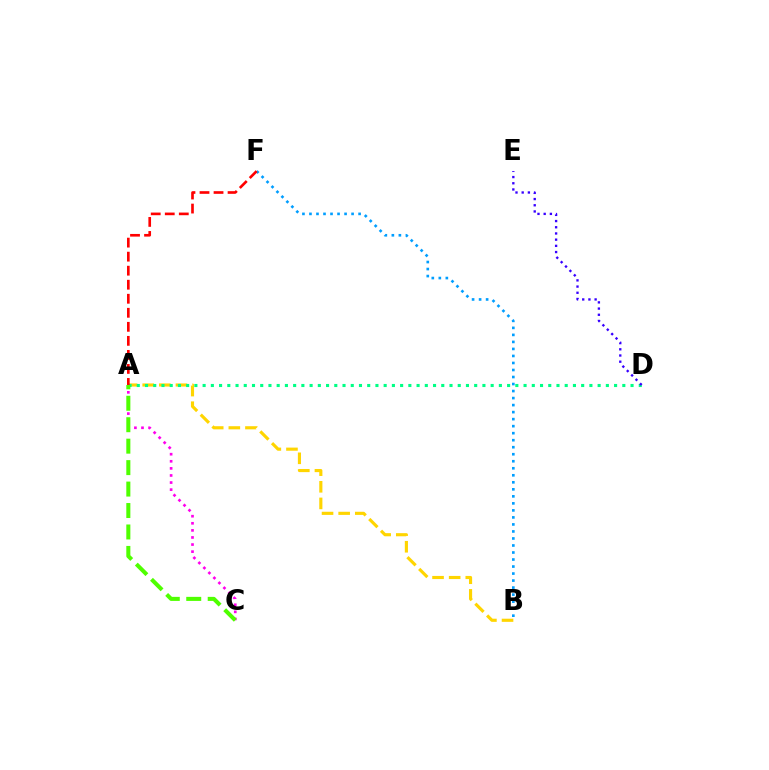{('A', 'C'): [{'color': '#ff00ed', 'line_style': 'dotted', 'thickness': 1.93}, {'color': '#4fff00', 'line_style': 'dashed', 'thickness': 2.91}], ('A', 'B'): [{'color': '#ffd500', 'line_style': 'dashed', 'thickness': 2.26}], ('A', 'D'): [{'color': '#00ff86', 'line_style': 'dotted', 'thickness': 2.24}], ('D', 'E'): [{'color': '#3700ff', 'line_style': 'dotted', 'thickness': 1.68}], ('B', 'F'): [{'color': '#009eff', 'line_style': 'dotted', 'thickness': 1.91}], ('A', 'F'): [{'color': '#ff0000', 'line_style': 'dashed', 'thickness': 1.91}]}